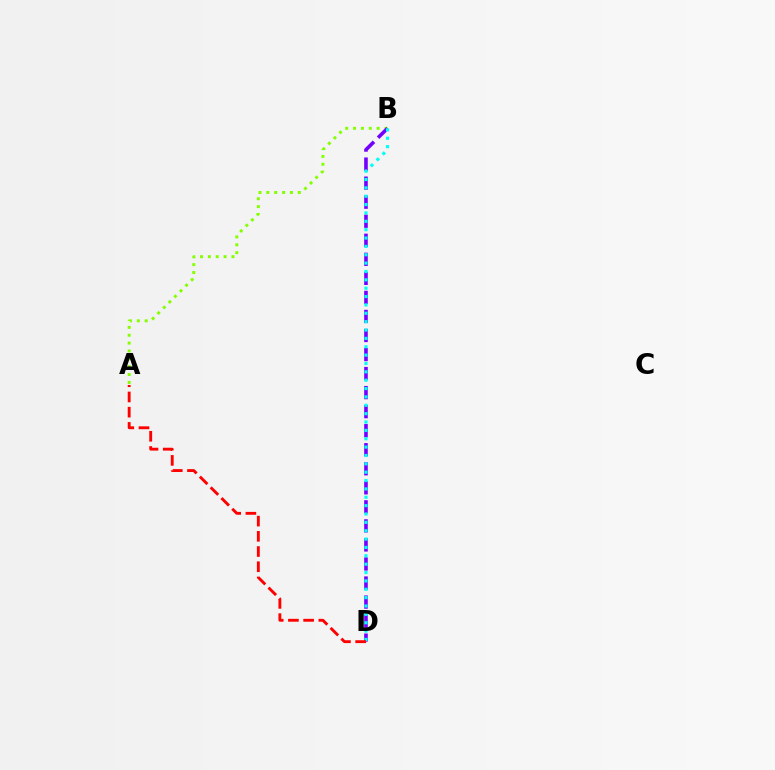{('A', 'B'): [{'color': '#84ff00', 'line_style': 'dotted', 'thickness': 2.14}], ('B', 'D'): [{'color': '#7200ff', 'line_style': 'dashed', 'thickness': 2.59}, {'color': '#00fff6', 'line_style': 'dotted', 'thickness': 2.27}], ('A', 'D'): [{'color': '#ff0000', 'line_style': 'dashed', 'thickness': 2.07}]}